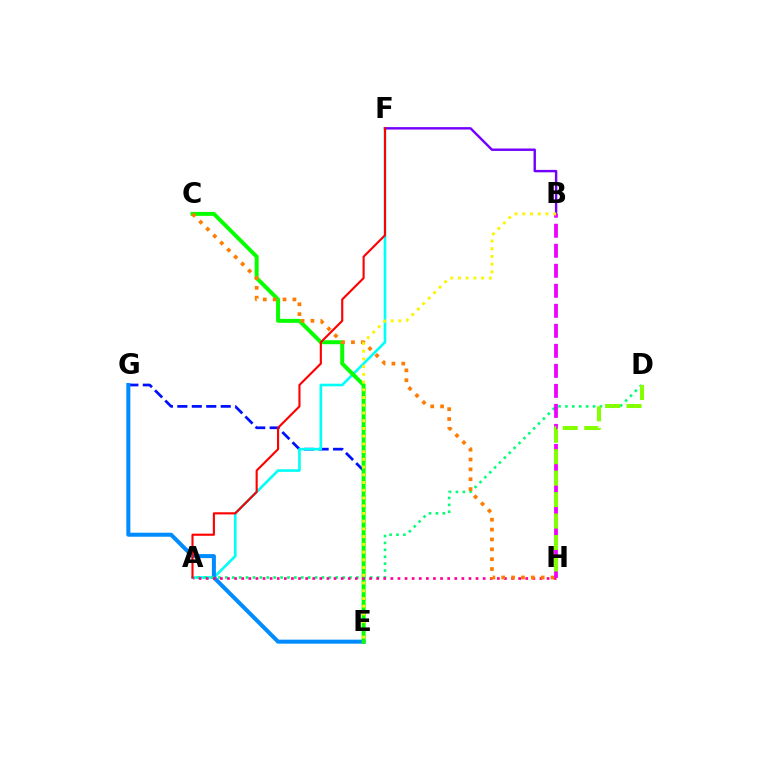{('E', 'G'): [{'color': '#0010ff', 'line_style': 'dashed', 'thickness': 1.96}, {'color': '#008cff', 'line_style': 'solid', 'thickness': 2.89}], ('A', 'F'): [{'color': '#00fff6', 'line_style': 'solid', 'thickness': 1.89}, {'color': '#ff0000', 'line_style': 'solid', 'thickness': 1.53}], ('C', 'E'): [{'color': '#08ff00', 'line_style': 'solid', 'thickness': 2.86}], ('A', 'D'): [{'color': '#00ff74', 'line_style': 'dotted', 'thickness': 1.87}], ('B', 'F'): [{'color': '#7200ff', 'line_style': 'solid', 'thickness': 1.74}], ('A', 'H'): [{'color': '#ff0094', 'line_style': 'dotted', 'thickness': 1.93}], ('C', 'H'): [{'color': '#ff7c00', 'line_style': 'dotted', 'thickness': 2.68}], ('B', 'H'): [{'color': '#ee00ff', 'line_style': 'dashed', 'thickness': 2.72}], ('B', 'E'): [{'color': '#fcf500', 'line_style': 'dotted', 'thickness': 2.1}], ('D', 'H'): [{'color': '#84ff00', 'line_style': 'dashed', 'thickness': 2.91}]}